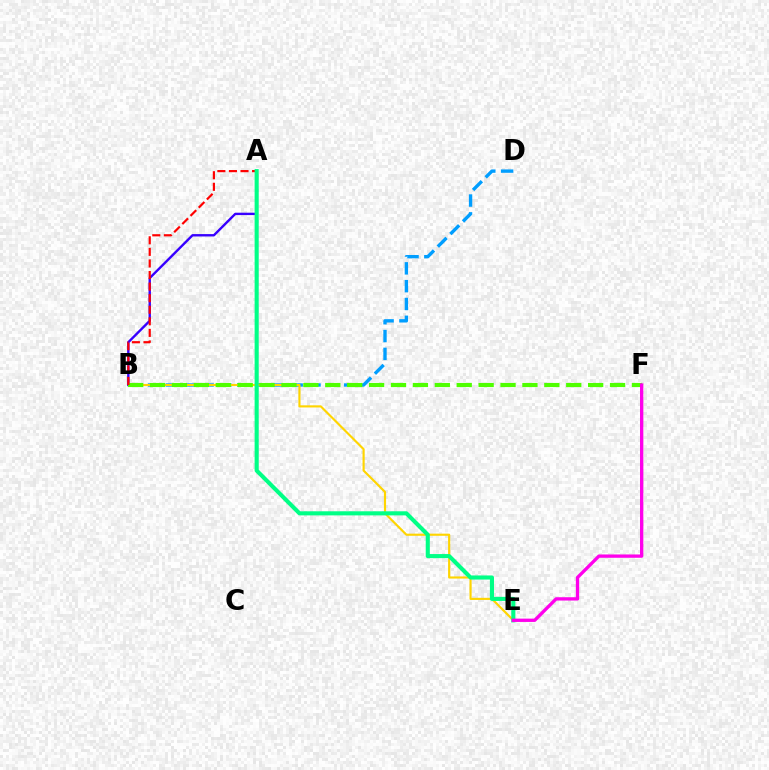{('B', 'D'): [{'color': '#009eff', 'line_style': 'dashed', 'thickness': 2.42}], ('B', 'E'): [{'color': '#ffd500', 'line_style': 'solid', 'thickness': 1.54}], ('A', 'B'): [{'color': '#3700ff', 'line_style': 'solid', 'thickness': 1.72}, {'color': '#ff0000', 'line_style': 'dashed', 'thickness': 1.57}], ('B', 'F'): [{'color': '#4fff00', 'line_style': 'dashed', 'thickness': 2.98}], ('A', 'E'): [{'color': '#00ff86', 'line_style': 'solid', 'thickness': 2.95}], ('E', 'F'): [{'color': '#ff00ed', 'line_style': 'solid', 'thickness': 2.39}]}